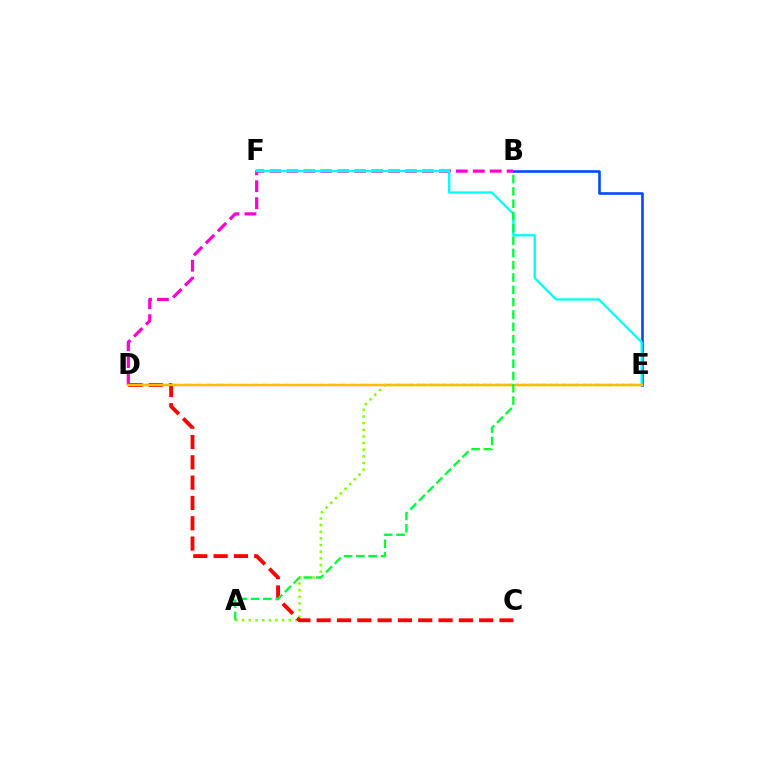{('B', 'E'): [{'color': '#004bff', 'line_style': 'solid', 'thickness': 1.88}], ('B', 'D'): [{'color': '#ff00cf', 'line_style': 'dashed', 'thickness': 2.3}], ('D', 'E'): [{'color': '#7200ff', 'line_style': 'dashed', 'thickness': 1.51}, {'color': '#ffbd00', 'line_style': 'solid', 'thickness': 1.76}], ('E', 'F'): [{'color': '#00fff6', 'line_style': 'solid', 'thickness': 1.66}], ('A', 'E'): [{'color': '#84ff00', 'line_style': 'dotted', 'thickness': 1.81}], ('C', 'D'): [{'color': '#ff0000', 'line_style': 'dashed', 'thickness': 2.76}], ('A', 'B'): [{'color': '#00ff39', 'line_style': 'dashed', 'thickness': 1.67}]}